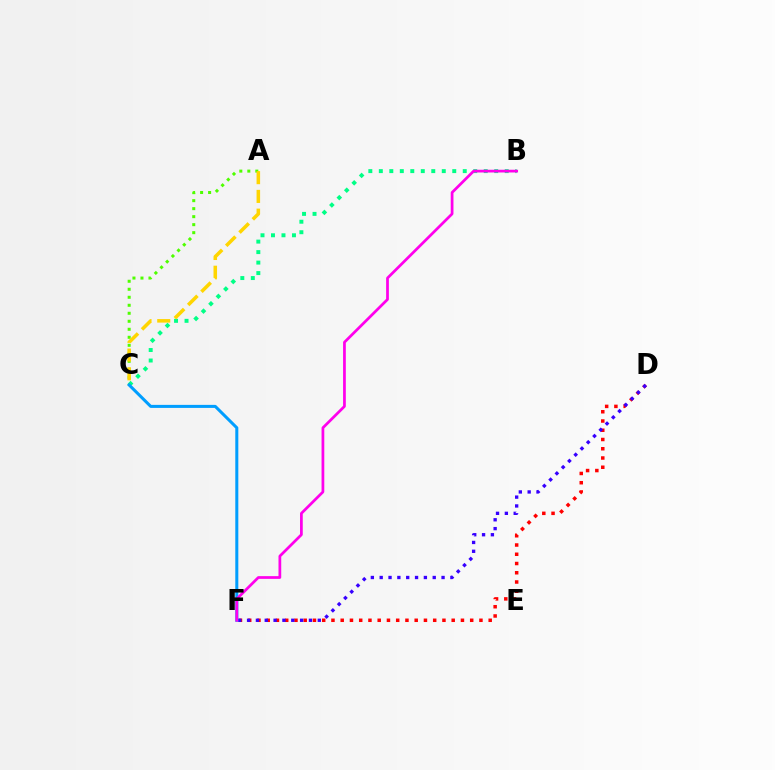{('A', 'C'): [{'color': '#4fff00', 'line_style': 'dotted', 'thickness': 2.17}, {'color': '#ffd500', 'line_style': 'dashed', 'thickness': 2.55}], ('D', 'F'): [{'color': '#ff0000', 'line_style': 'dotted', 'thickness': 2.51}, {'color': '#3700ff', 'line_style': 'dotted', 'thickness': 2.4}], ('B', 'C'): [{'color': '#00ff86', 'line_style': 'dotted', 'thickness': 2.85}], ('C', 'F'): [{'color': '#009eff', 'line_style': 'solid', 'thickness': 2.18}], ('B', 'F'): [{'color': '#ff00ed', 'line_style': 'solid', 'thickness': 1.97}]}